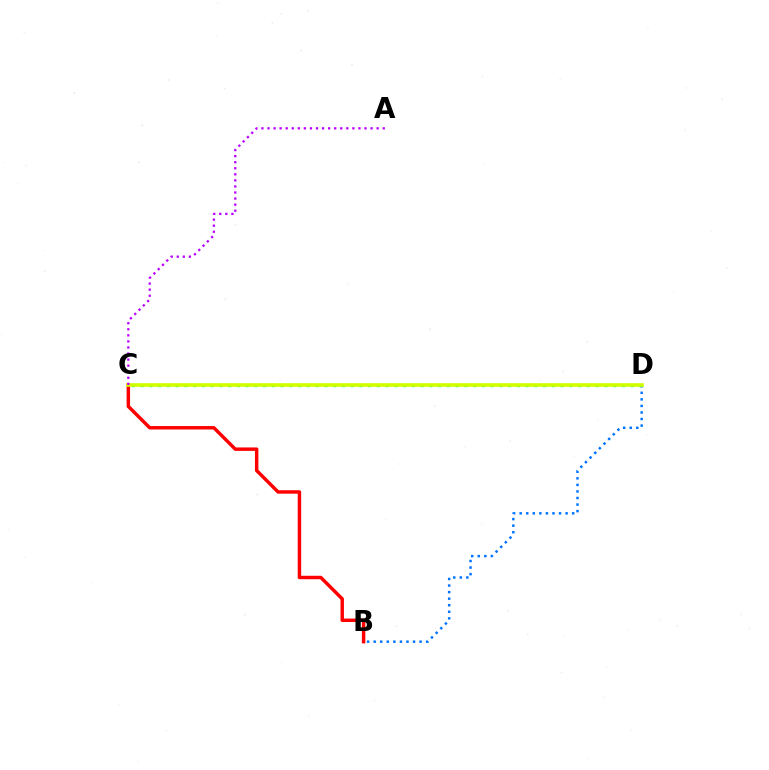{('B', 'D'): [{'color': '#0074ff', 'line_style': 'dotted', 'thickness': 1.78}], ('C', 'D'): [{'color': '#00ff5c', 'line_style': 'dotted', 'thickness': 2.38}, {'color': '#d1ff00', 'line_style': 'solid', 'thickness': 2.59}], ('B', 'C'): [{'color': '#ff0000', 'line_style': 'solid', 'thickness': 2.49}], ('A', 'C'): [{'color': '#b900ff', 'line_style': 'dotted', 'thickness': 1.65}]}